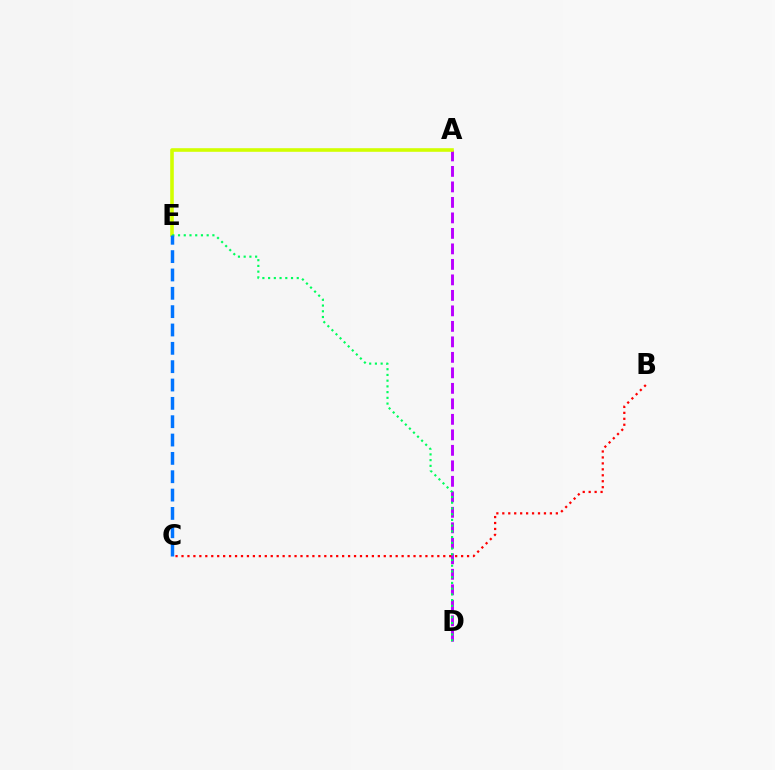{('A', 'D'): [{'color': '#b900ff', 'line_style': 'dashed', 'thickness': 2.11}], ('A', 'E'): [{'color': '#d1ff00', 'line_style': 'solid', 'thickness': 2.59}], ('D', 'E'): [{'color': '#00ff5c', 'line_style': 'dotted', 'thickness': 1.56}], ('C', 'E'): [{'color': '#0074ff', 'line_style': 'dashed', 'thickness': 2.49}], ('B', 'C'): [{'color': '#ff0000', 'line_style': 'dotted', 'thickness': 1.62}]}